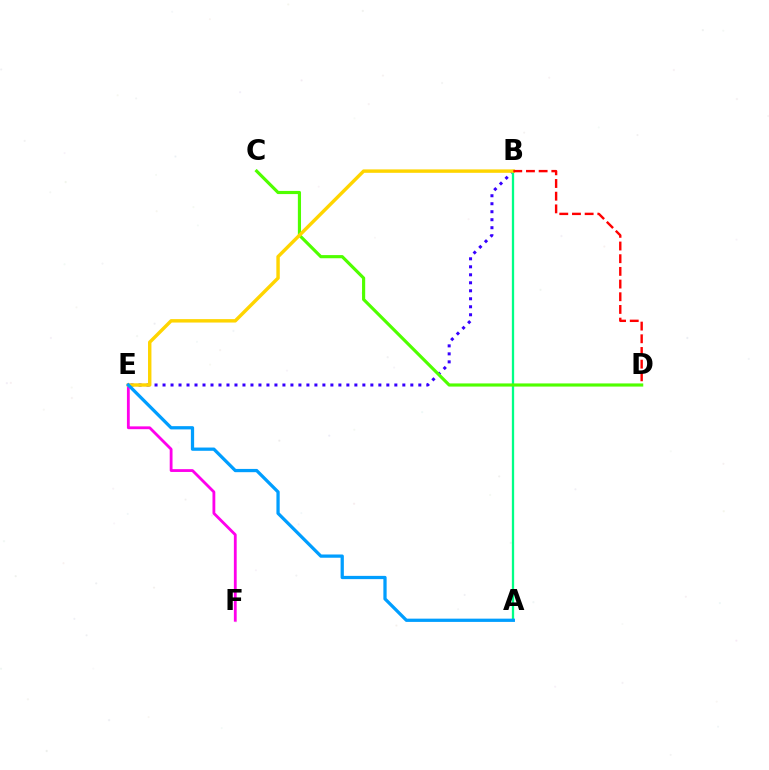{('B', 'E'): [{'color': '#3700ff', 'line_style': 'dotted', 'thickness': 2.17}, {'color': '#ffd500', 'line_style': 'solid', 'thickness': 2.46}], ('A', 'B'): [{'color': '#00ff86', 'line_style': 'solid', 'thickness': 1.65}], ('E', 'F'): [{'color': '#ff00ed', 'line_style': 'solid', 'thickness': 2.03}], ('C', 'D'): [{'color': '#4fff00', 'line_style': 'solid', 'thickness': 2.27}], ('A', 'E'): [{'color': '#009eff', 'line_style': 'solid', 'thickness': 2.34}], ('B', 'D'): [{'color': '#ff0000', 'line_style': 'dashed', 'thickness': 1.72}]}